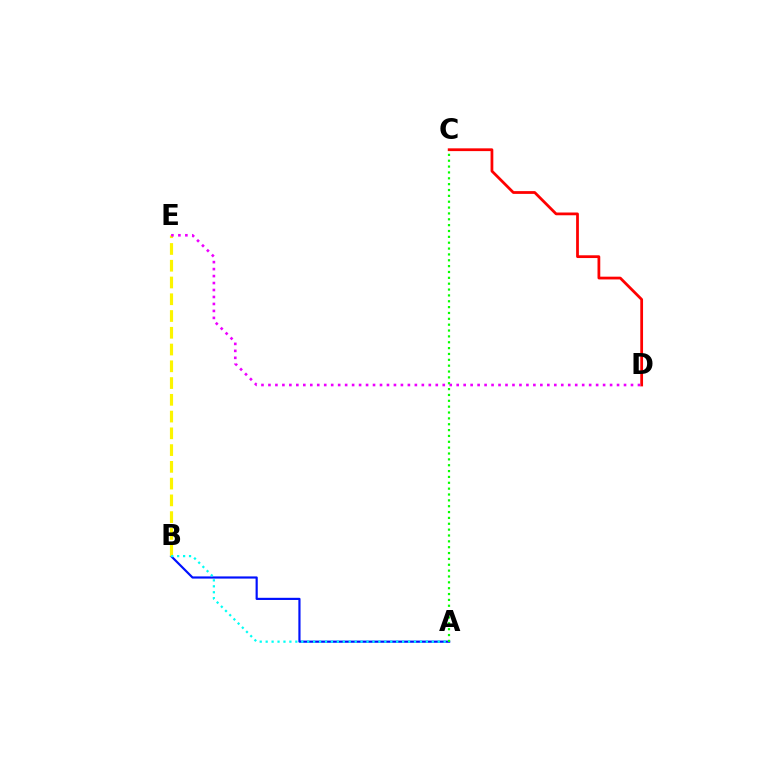{('A', 'B'): [{'color': '#0010ff', 'line_style': 'solid', 'thickness': 1.56}, {'color': '#00fff6', 'line_style': 'dotted', 'thickness': 1.61}], ('B', 'E'): [{'color': '#fcf500', 'line_style': 'dashed', 'thickness': 2.28}], ('C', 'D'): [{'color': '#ff0000', 'line_style': 'solid', 'thickness': 1.99}], ('D', 'E'): [{'color': '#ee00ff', 'line_style': 'dotted', 'thickness': 1.89}], ('A', 'C'): [{'color': '#08ff00', 'line_style': 'dotted', 'thickness': 1.59}]}